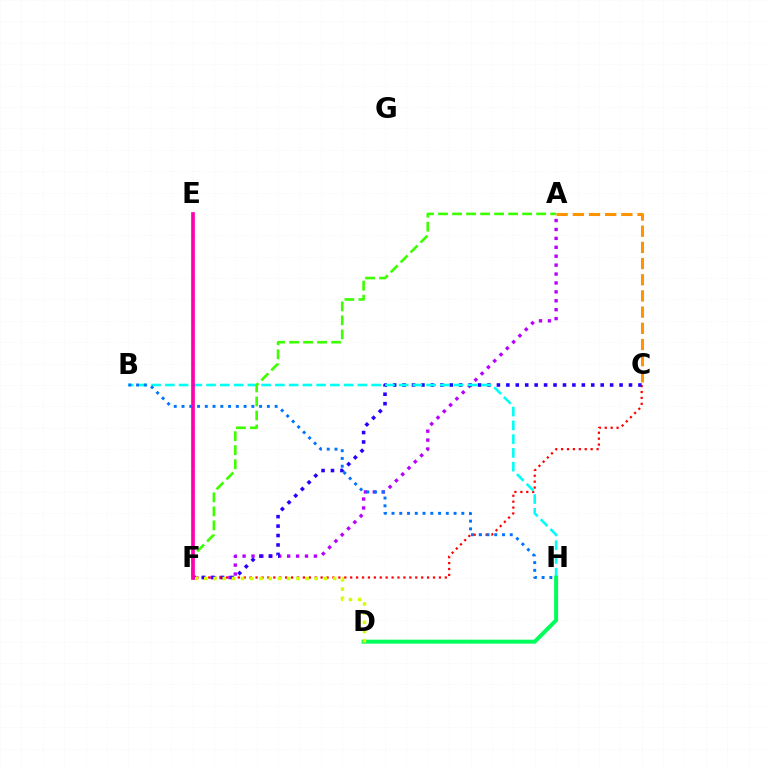{('A', 'C'): [{'color': '#ff9400', 'line_style': 'dashed', 'thickness': 2.2}], ('A', 'F'): [{'color': '#b900ff', 'line_style': 'dotted', 'thickness': 2.42}, {'color': '#3dff00', 'line_style': 'dashed', 'thickness': 1.9}], ('C', 'F'): [{'color': '#ff0000', 'line_style': 'dotted', 'thickness': 1.61}, {'color': '#2500ff', 'line_style': 'dotted', 'thickness': 2.56}], ('B', 'H'): [{'color': '#00fff6', 'line_style': 'dashed', 'thickness': 1.87}, {'color': '#0074ff', 'line_style': 'dotted', 'thickness': 2.11}], ('D', 'H'): [{'color': '#00ff5c', 'line_style': 'solid', 'thickness': 2.87}], ('D', 'F'): [{'color': '#d1ff00', 'line_style': 'dotted', 'thickness': 2.5}], ('E', 'F'): [{'color': '#ff00ac', 'line_style': 'solid', 'thickness': 2.65}]}